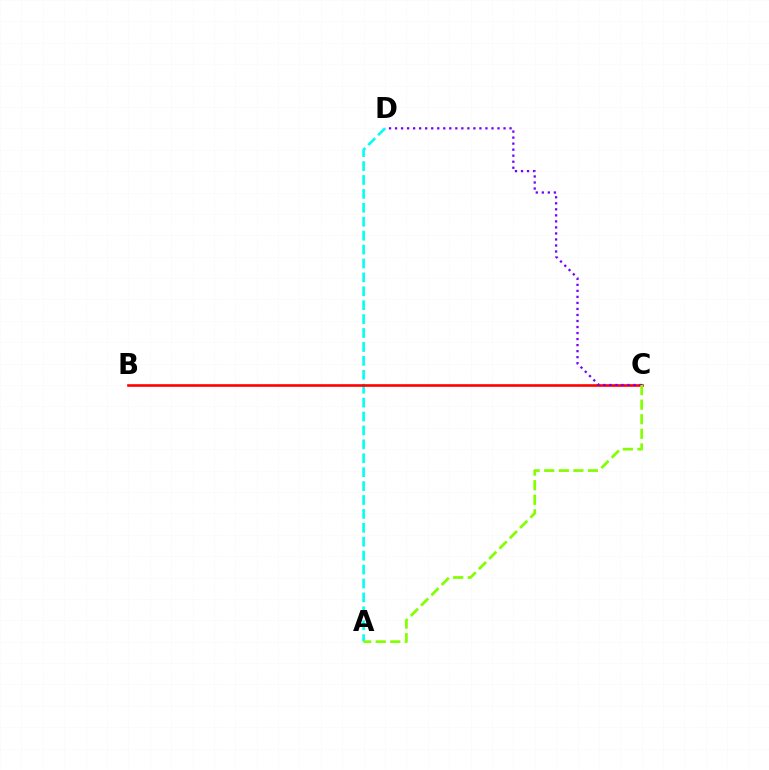{('A', 'D'): [{'color': '#00fff6', 'line_style': 'dashed', 'thickness': 1.89}], ('B', 'C'): [{'color': '#ff0000', 'line_style': 'solid', 'thickness': 1.89}], ('C', 'D'): [{'color': '#7200ff', 'line_style': 'dotted', 'thickness': 1.64}], ('A', 'C'): [{'color': '#84ff00', 'line_style': 'dashed', 'thickness': 1.98}]}